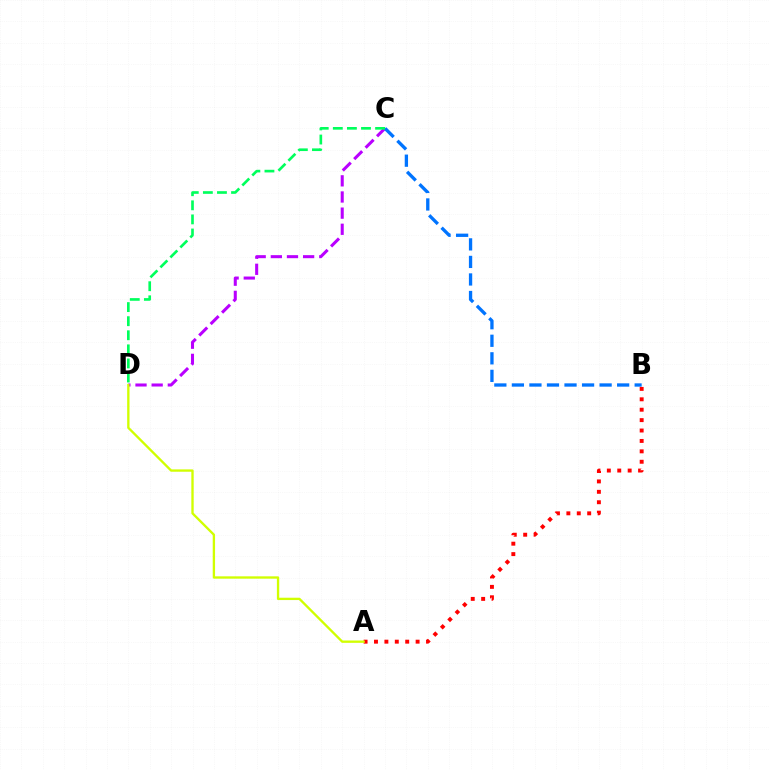{('C', 'D'): [{'color': '#b900ff', 'line_style': 'dashed', 'thickness': 2.19}, {'color': '#00ff5c', 'line_style': 'dashed', 'thickness': 1.91}], ('B', 'C'): [{'color': '#0074ff', 'line_style': 'dashed', 'thickness': 2.38}], ('A', 'B'): [{'color': '#ff0000', 'line_style': 'dotted', 'thickness': 2.83}], ('A', 'D'): [{'color': '#d1ff00', 'line_style': 'solid', 'thickness': 1.69}]}